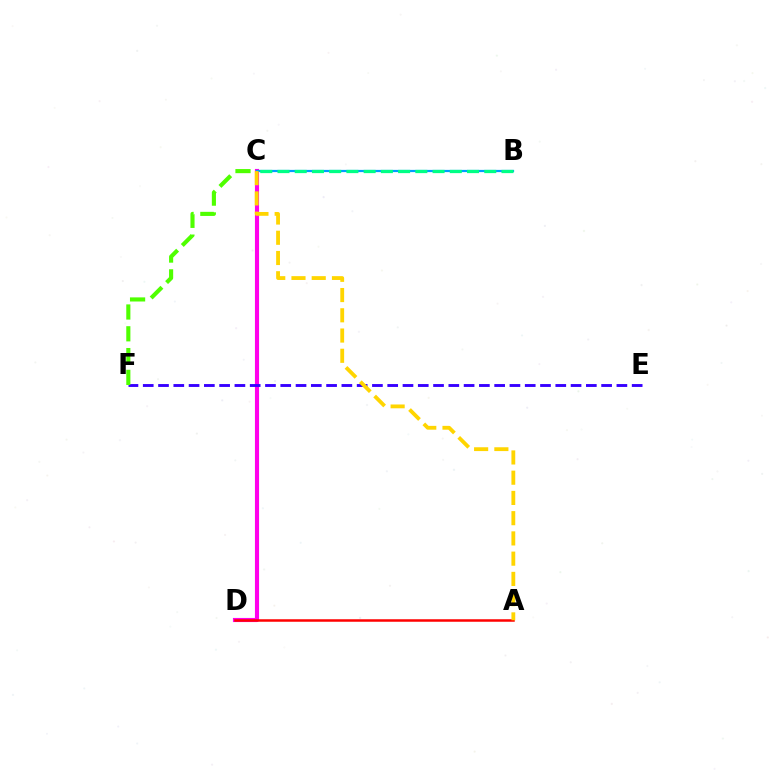{('C', 'D'): [{'color': '#ff00ed', 'line_style': 'solid', 'thickness': 2.97}], ('A', 'D'): [{'color': '#ff0000', 'line_style': 'solid', 'thickness': 1.8}], ('B', 'C'): [{'color': '#009eff', 'line_style': 'solid', 'thickness': 1.6}, {'color': '#00ff86', 'line_style': 'dashed', 'thickness': 2.34}], ('E', 'F'): [{'color': '#3700ff', 'line_style': 'dashed', 'thickness': 2.08}], ('C', 'F'): [{'color': '#4fff00', 'line_style': 'dashed', 'thickness': 2.96}], ('A', 'C'): [{'color': '#ffd500', 'line_style': 'dashed', 'thickness': 2.75}]}